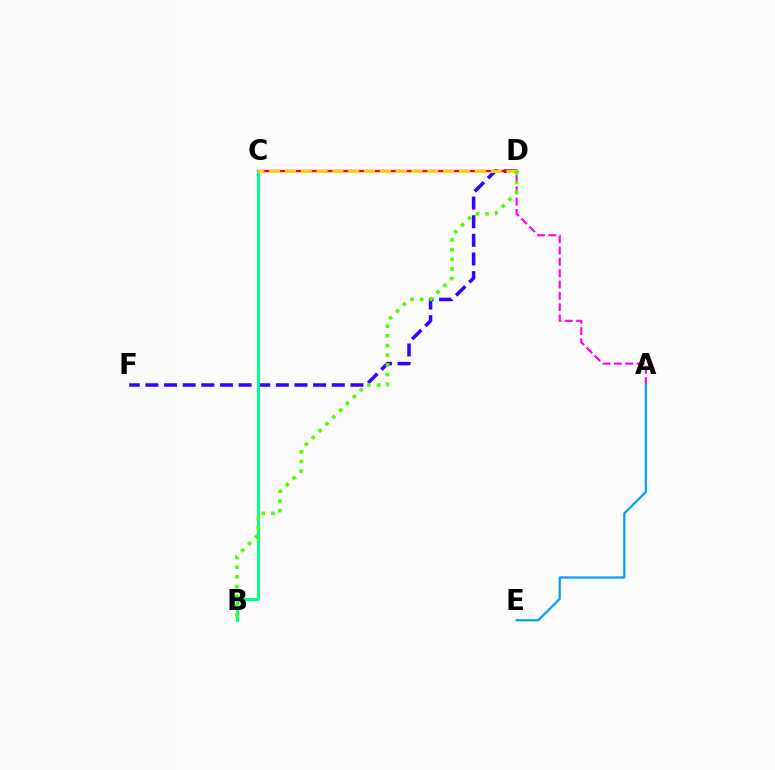{('D', 'F'): [{'color': '#3700ff', 'line_style': 'dashed', 'thickness': 2.53}], ('C', 'D'): [{'color': '#ff0000', 'line_style': 'solid', 'thickness': 1.72}, {'color': '#ffd500', 'line_style': 'dashed', 'thickness': 2.15}], ('B', 'C'): [{'color': '#00ff86', 'line_style': 'solid', 'thickness': 2.11}], ('A', 'D'): [{'color': '#ff00ed', 'line_style': 'dashed', 'thickness': 1.54}], ('A', 'E'): [{'color': '#009eff', 'line_style': 'solid', 'thickness': 1.61}], ('B', 'D'): [{'color': '#4fff00', 'line_style': 'dotted', 'thickness': 2.63}]}